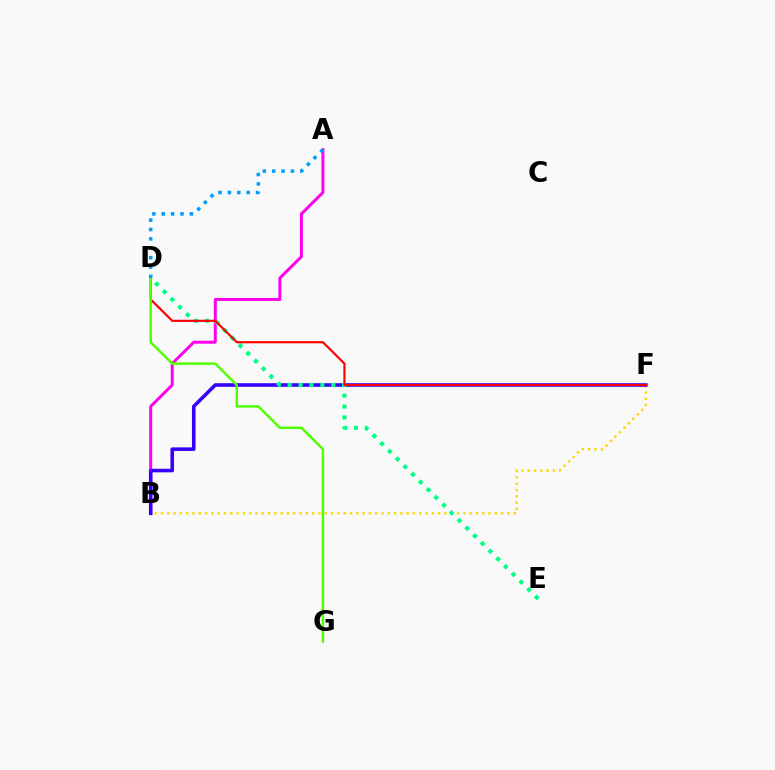{('A', 'B'): [{'color': '#ff00ed', 'line_style': 'solid', 'thickness': 2.13}], ('B', 'F'): [{'color': '#ffd500', 'line_style': 'dotted', 'thickness': 1.71}, {'color': '#3700ff', 'line_style': 'solid', 'thickness': 2.57}], ('D', 'E'): [{'color': '#00ff86', 'line_style': 'dotted', 'thickness': 2.96}], ('D', 'F'): [{'color': '#ff0000', 'line_style': 'solid', 'thickness': 1.56}], ('D', 'G'): [{'color': '#4fff00', 'line_style': 'solid', 'thickness': 1.76}], ('A', 'D'): [{'color': '#009eff', 'line_style': 'dotted', 'thickness': 2.55}]}